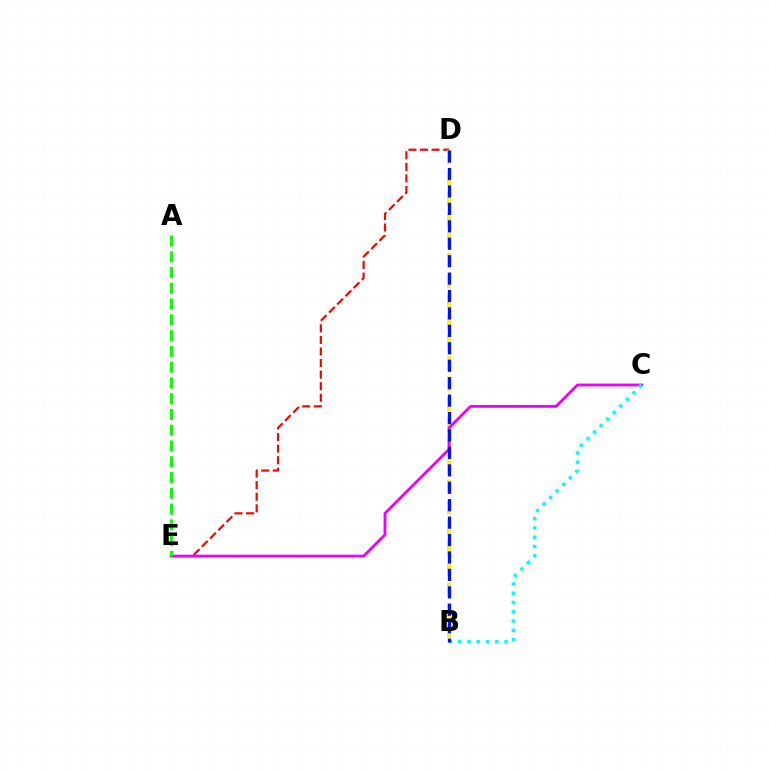{('D', 'E'): [{'color': '#ff0000', 'line_style': 'dashed', 'thickness': 1.57}], ('B', 'D'): [{'color': '#fcf500', 'line_style': 'dashed', 'thickness': 2.8}, {'color': '#0010ff', 'line_style': 'dashed', 'thickness': 2.37}], ('C', 'E'): [{'color': '#ee00ff', 'line_style': 'solid', 'thickness': 2.04}], ('B', 'C'): [{'color': '#00fff6', 'line_style': 'dotted', 'thickness': 2.52}], ('A', 'E'): [{'color': '#08ff00', 'line_style': 'dashed', 'thickness': 2.14}]}